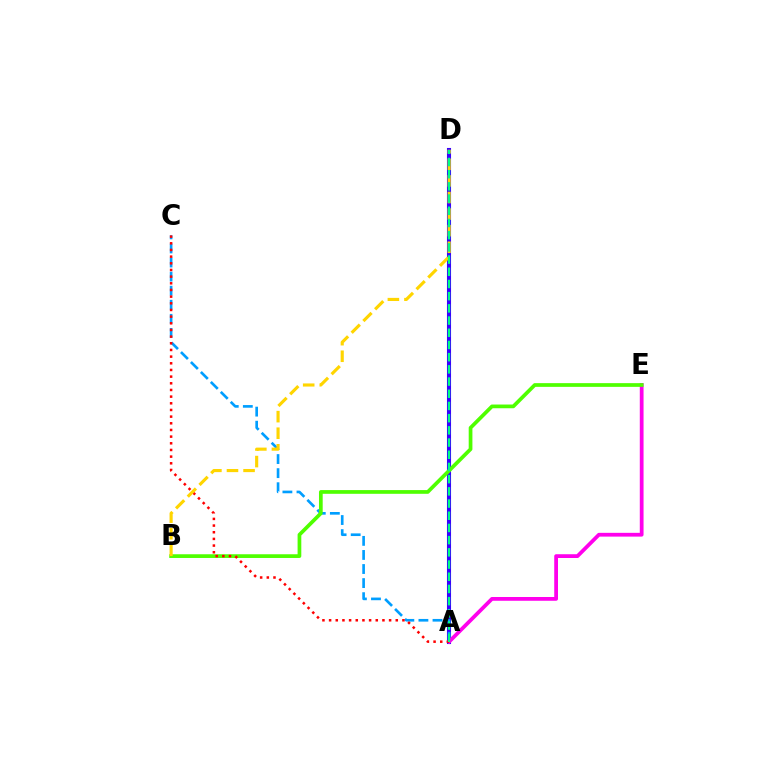{('A', 'D'): [{'color': '#3700ff', 'line_style': 'solid', 'thickness': 2.94}, {'color': '#00ff86', 'line_style': 'dashed', 'thickness': 1.66}], ('A', 'C'): [{'color': '#009eff', 'line_style': 'dashed', 'thickness': 1.91}, {'color': '#ff0000', 'line_style': 'dotted', 'thickness': 1.81}], ('A', 'E'): [{'color': '#ff00ed', 'line_style': 'solid', 'thickness': 2.72}], ('B', 'E'): [{'color': '#4fff00', 'line_style': 'solid', 'thickness': 2.67}], ('B', 'D'): [{'color': '#ffd500', 'line_style': 'dashed', 'thickness': 2.25}]}